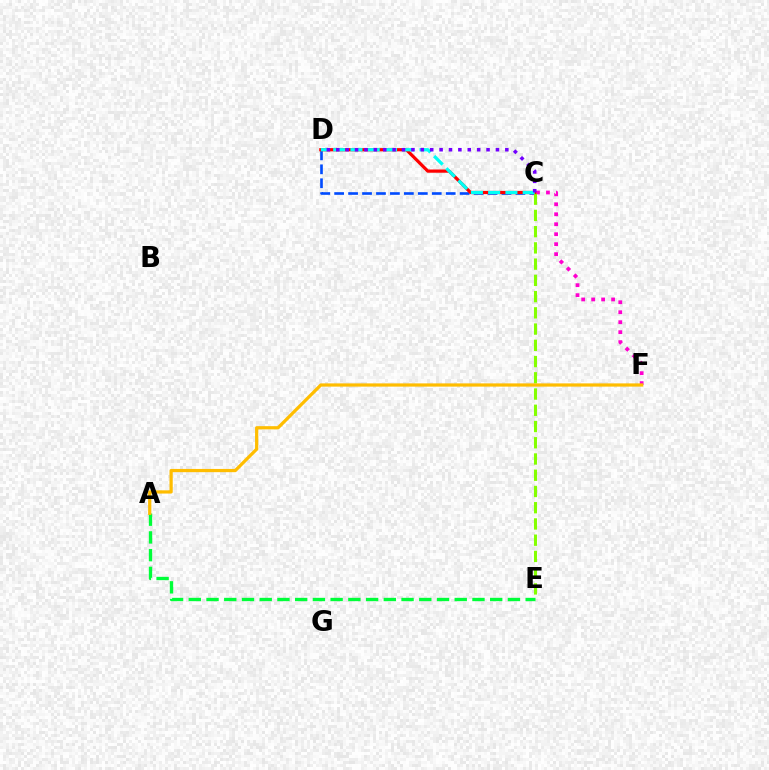{('C', 'D'): [{'color': '#004bff', 'line_style': 'dashed', 'thickness': 1.89}, {'color': '#ff0000', 'line_style': 'solid', 'thickness': 2.31}, {'color': '#00fff6', 'line_style': 'dashed', 'thickness': 2.35}, {'color': '#7200ff', 'line_style': 'dotted', 'thickness': 2.55}], ('C', 'F'): [{'color': '#ff00cf', 'line_style': 'dotted', 'thickness': 2.71}], ('C', 'E'): [{'color': '#84ff00', 'line_style': 'dashed', 'thickness': 2.21}], ('A', 'E'): [{'color': '#00ff39', 'line_style': 'dashed', 'thickness': 2.41}], ('A', 'F'): [{'color': '#ffbd00', 'line_style': 'solid', 'thickness': 2.32}]}